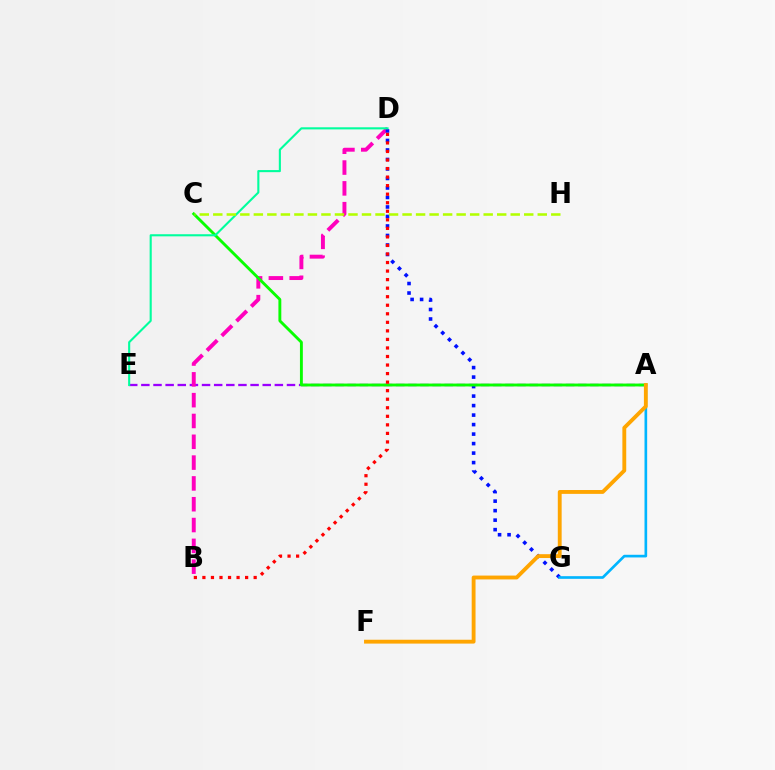{('A', 'E'): [{'color': '#9b00ff', 'line_style': 'dashed', 'thickness': 1.65}], ('B', 'D'): [{'color': '#ff00bd', 'line_style': 'dashed', 'thickness': 2.83}, {'color': '#ff0000', 'line_style': 'dotted', 'thickness': 2.32}], ('D', 'G'): [{'color': '#0010ff', 'line_style': 'dotted', 'thickness': 2.58}], ('A', 'G'): [{'color': '#00b5ff', 'line_style': 'solid', 'thickness': 1.92}], ('A', 'C'): [{'color': '#08ff00', 'line_style': 'solid', 'thickness': 2.08}], ('D', 'E'): [{'color': '#00ff9d', 'line_style': 'solid', 'thickness': 1.52}], ('C', 'H'): [{'color': '#b3ff00', 'line_style': 'dashed', 'thickness': 1.84}], ('A', 'F'): [{'color': '#ffa500', 'line_style': 'solid', 'thickness': 2.77}]}